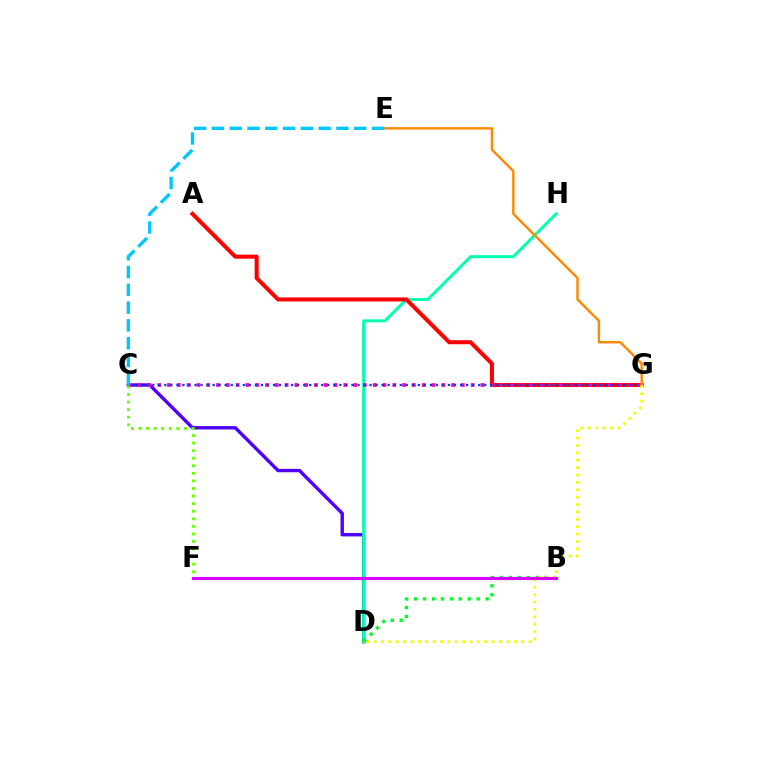{('C', 'D'): [{'color': '#4f00ff', 'line_style': 'solid', 'thickness': 2.45}], ('D', 'H'): [{'color': '#00ffaf', 'line_style': 'solid', 'thickness': 2.12}], ('B', 'D'): [{'color': '#00ff27', 'line_style': 'dotted', 'thickness': 2.43}], ('A', 'G'): [{'color': '#ff0000', 'line_style': 'solid', 'thickness': 2.91}], ('C', 'G'): [{'color': '#ff00a0', 'line_style': 'dotted', 'thickness': 2.66}, {'color': '#003fff', 'line_style': 'dotted', 'thickness': 1.64}], ('E', 'G'): [{'color': '#ff8800', 'line_style': 'solid', 'thickness': 1.74}], ('D', 'G'): [{'color': '#eeff00', 'line_style': 'dotted', 'thickness': 2.01}], ('C', 'F'): [{'color': '#66ff00', 'line_style': 'dotted', 'thickness': 2.06}], ('B', 'F'): [{'color': '#d600ff', 'line_style': 'solid', 'thickness': 2.26}], ('C', 'E'): [{'color': '#00c7ff', 'line_style': 'dashed', 'thickness': 2.42}]}